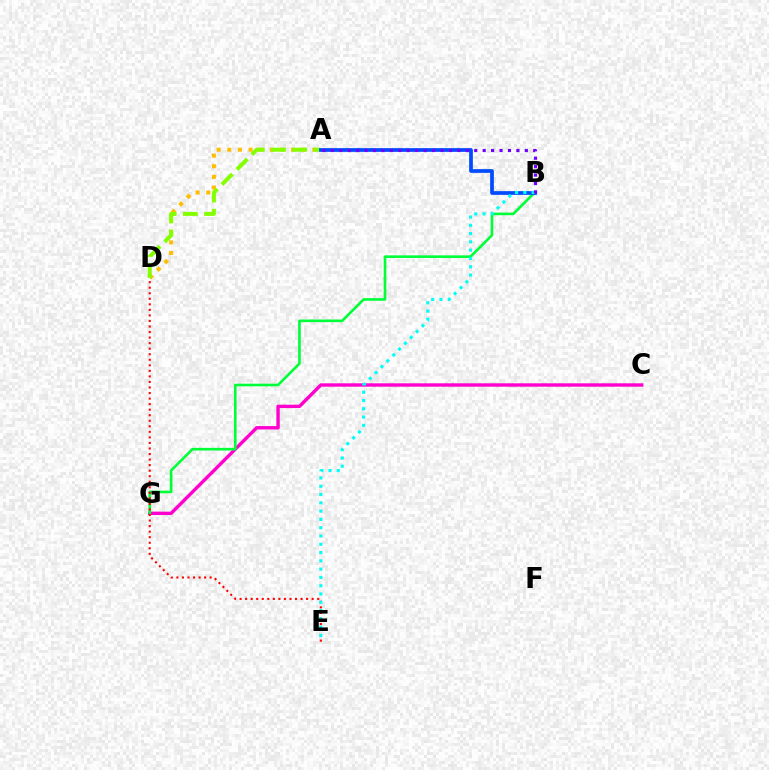{('A', 'D'): [{'color': '#ffbd00', 'line_style': 'dotted', 'thickness': 2.89}, {'color': '#84ff00', 'line_style': 'dashed', 'thickness': 2.88}], ('C', 'G'): [{'color': '#ff00cf', 'line_style': 'solid', 'thickness': 2.45}], ('B', 'G'): [{'color': '#00ff39', 'line_style': 'solid', 'thickness': 1.9}], ('A', 'B'): [{'color': '#004bff', 'line_style': 'solid', 'thickness': 2.67}, {'color': '#7200ff', 'line_style': 'dotted', 'thickness': 2.29}], ('D', 'E'): [{'color': '#ff0000', 'line_style': 'dotted', 'thickness': 1.51}], ('B', 'E'): [{'color': '#00fff6', 'line_style': 'dotted', 'thickness': 2.25}]}